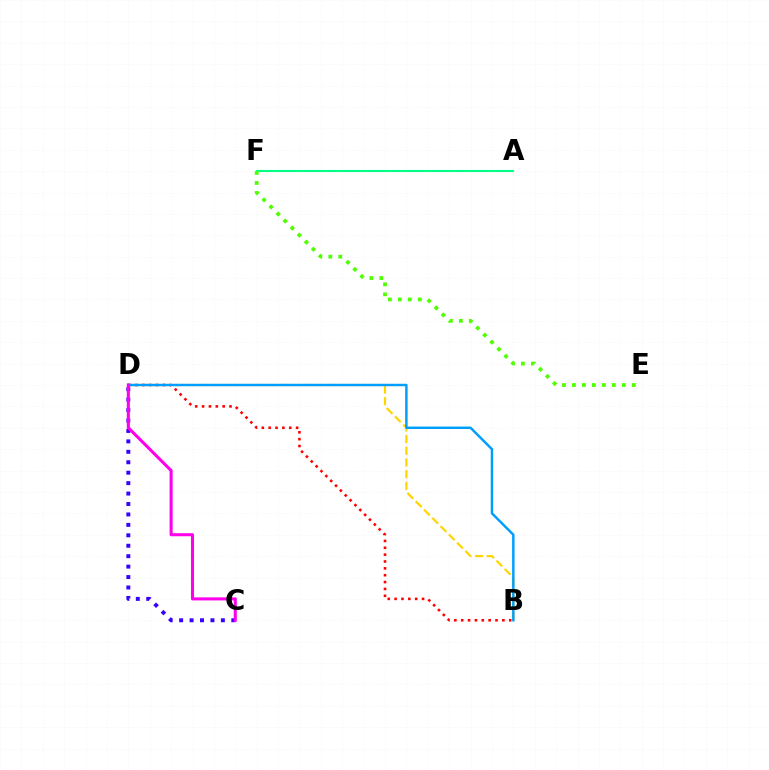{('B', 'D'): [{'color': '#ffd500', 'line_style': 'dashed', 'thickness': 1.59}, {'color': '#ff0000', 'line_style': 'dotted', 'thickness': 1.86}, {'color': '#009eff', 'line_style': 'solid', 'thickness': 1.77}], ('A', 'F'): [{'color': '#00ff86', 'line_style': 'solid', 'thickness': 1.52}], ('C', 'D'): [{'color': '#3700ff', 'line_style': 'dotted', 'thickness': 2.84}, {'color': '#ff00ed', 'line_style': 'solid', 'thickness': 2.2}], ('E', 'F'): [{'color': '#4fff00', 'line_style': 'dotted', 'thickness': 2.71}]}